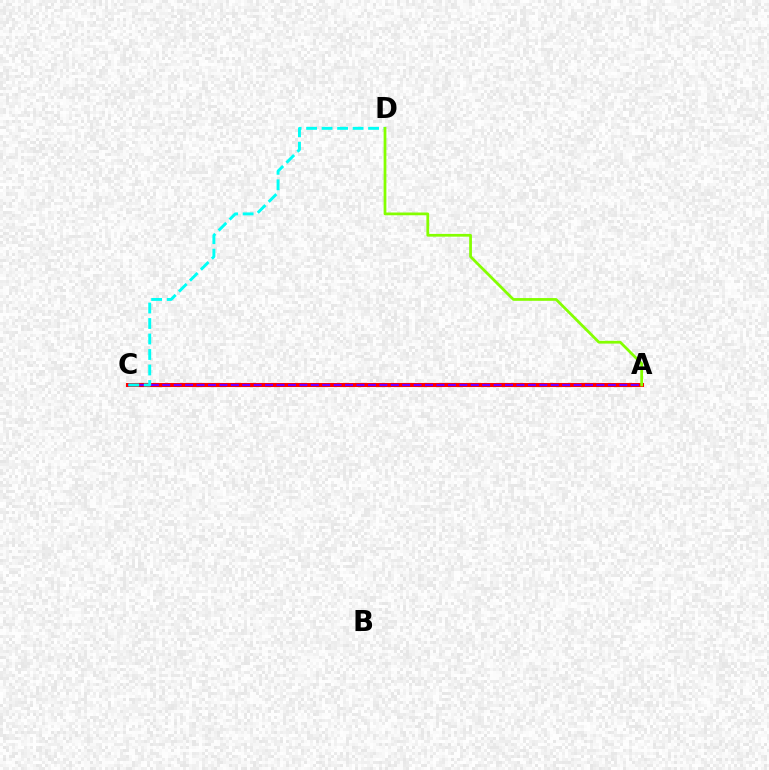{('A', 'C'): [{'color': '#ff0000', 'line_style': 'solid', 'thickness': 2.94}, {'color': '#7200ff', 'line_style': 'dashed', 'thickness': 1.55}], ('C', 'D'): [{'color': '#00fff6', 'line_style': 'dashed', 'thickness': 2.1}], ('A', 'D'): [{'color': '#84ff00', 'line_style': 'solid', 'thickness': 1.98}]}